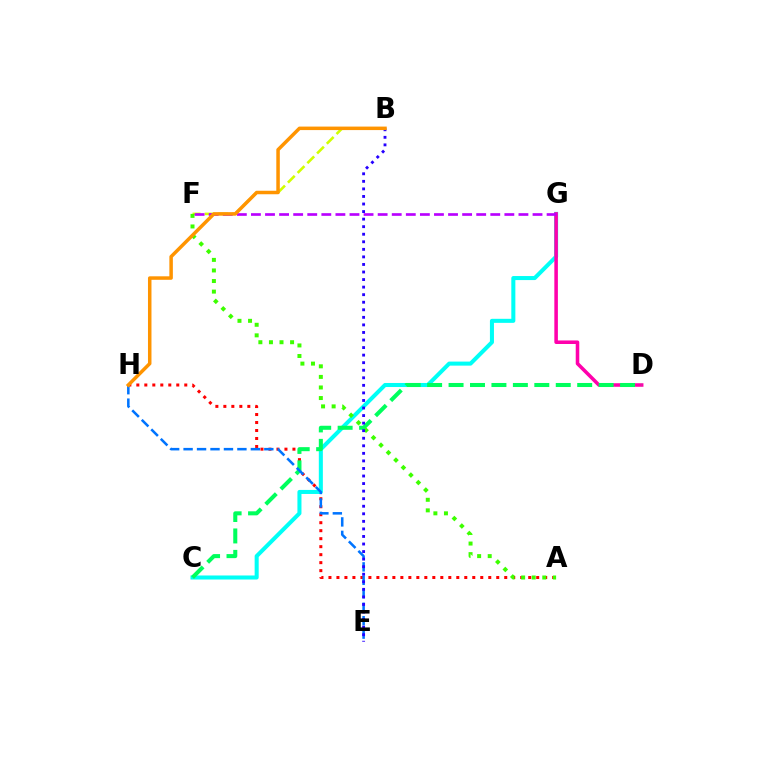{('A', 'H'): [{'color': '#ff0000', 'line_style': 'dotted', 'thickness': 2.17}], ('B', 'F'): [{'color': '#d1ff00', 'line_style': 'dashed', 'thickness': 1.87}], ('C', 'G'): [{'color': '#00fff6', 'line_style': 'solid', 'thickness': 2.91}], ('D', 'G'): [{'color': '#ff00ac', 'line_style': 'solid', 'thickness': 2.55}], ('C', 'D'): [{'color': '#00ff5c', 'line_style': 'dashed', 'thickness': 2.91}], ('E', 'H'): [{'color': '#0074ff', 'line_style': 'dashed', 'thickness': 1.83}], ('A', 'F'): [{'color': '#3dff00', 'line_style': 'dotted', 'thickness': 2.87}], ('B', 'E'): [{'color': '#2500ff', 'line_style': 'dotted', 'thickness': 2.05}], ('F', 'G'): [{'color': '#b900ff', 'line_style': 'dashed', 'thickness': 1.91}], ('B', 'H'): [{'color': '#ff9400', 'line_style': 'solid', 'thickness': 2.52}]}